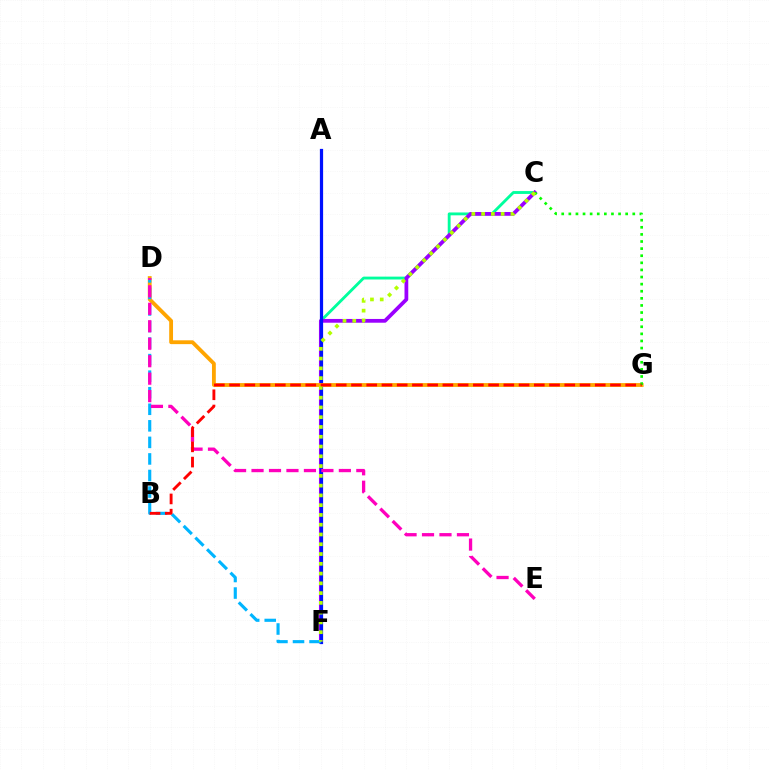{('C', 'F'): [{'color': '#00ff9d', 'line_style': 'solid', 'thickness': 2.06}, {'color': '#9b00ff', 'line_style': 'solid', 'thickness': 2.71}, {'color': '#b3ff00', 'line_style': 'dotted', 'thickness': 2.66}], ('A', 'F'): [{'color': '#0010ff', 'line_style': 'solid', 'thickness': 2.32}], ('D', 'G'): [{'color': '#ffa500', 'line_style': 'solid', 'thickness': 2.75}], ('D', 'F'): [{'color': '#00b5ff', 'line_style': 'dashed', 'thickness': 2.25}], ('D', 'E'): [{'color': '#ff00bd', 'line_style': 'dashed', 'thickness': 2.37}], ('C', 'G'): [{'color': '#08ff00', 'line_style': 'dotted', 'thickness': 1.93}], ('B', 'G'): [{'color': '#ff0000', 'line_style': 'dashed', 'thickness': 2.07}]}